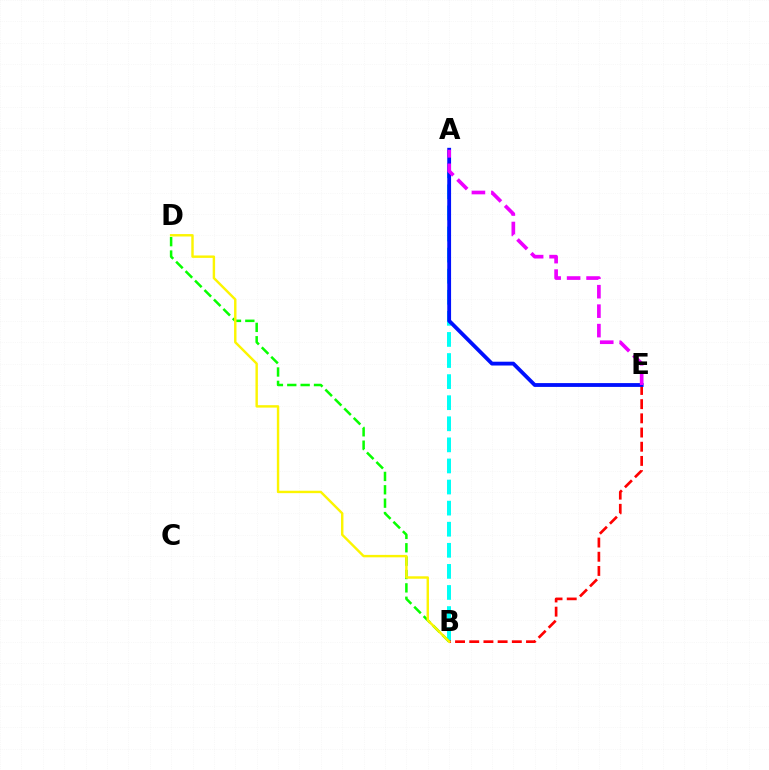{('A', 'B'): [{'color': '#00fff6', 'line_style': 'dashed', 'thickness': 2.86}], ('B', 'D'): [{'color': '#08ff00', 'line_style': 'dashed', 'thickness': 1.82}, {'color': '#fcf500', 'line_style': 'solid', 'thickness': 1.74}], ('B', 'E'): [{'color': '#ff0000', 'line_style': 'dashed', 'thickness': 1.93}], ('A', 'E'): [{'color': '#0010ff', 'line_style': 'solid', 'thickness': 2.75}, {'color': '#ee00ff', 'line_style': 'dashed', 'thickness': 2.64}]}